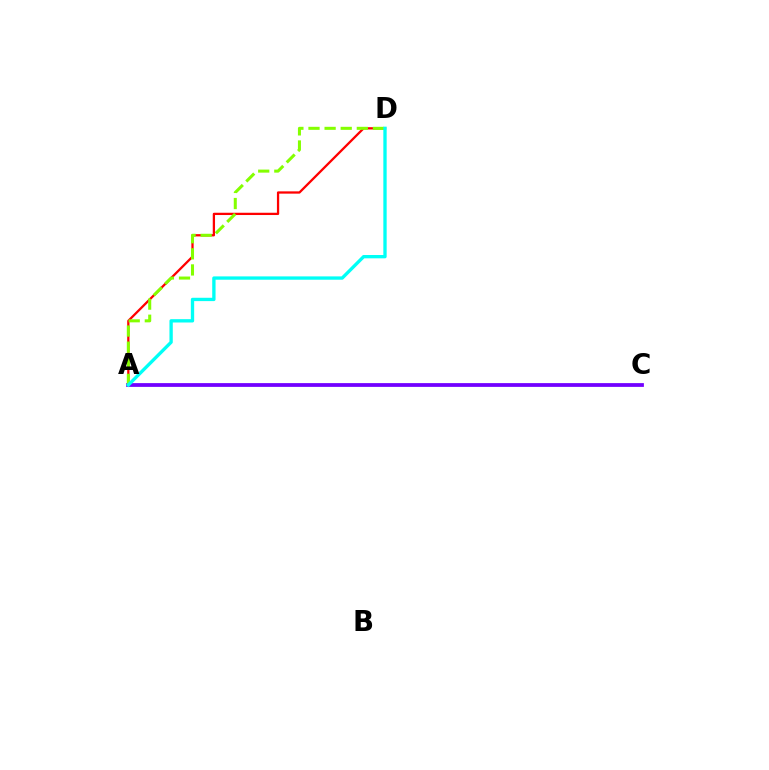{('A', 'C'): [{'color': '#7200ff', 'line_style': 'solid', 'thickness': 2.71}], ('A', 'D'): [{'color': '#ff0000', 'line_style': 'solid', 'thickness': 1.64}, {'color': '#84ff00', 'line_style': 'dashed', 'thickness': 2.19}, {'color': '#00fff6', 'line_style': 'solid', 'thickness': 2.4}]}